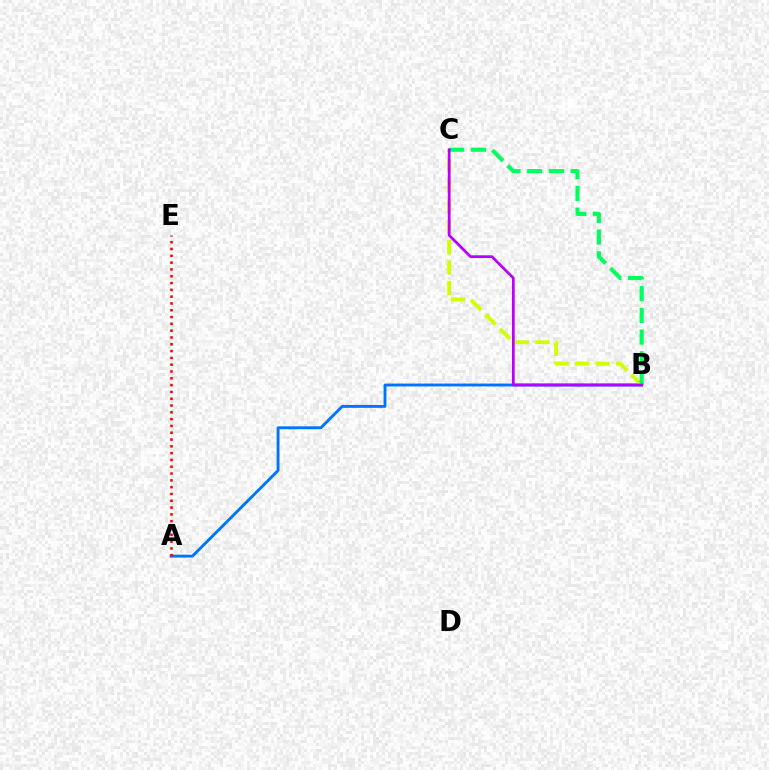{('A', 'B'): [{'color': '#0074ff', 'line_style': 'solid', 'thickness': 2.07}], ('B', 'C'): [{'color': '#d1ff00', 'line_style': 'dashed', 'thickness': 2.77}, {'color': '#00ff5c', 'line_style': 'dashed', 'thickness': 2.95}, {'color': '#b900ff', 'line_style': 'solid', 'thickness': 1.97}], ('A', 'E'): [{'color': '#ff0000', 'line_style': 'dotted', 'thickness': 1.85}]}